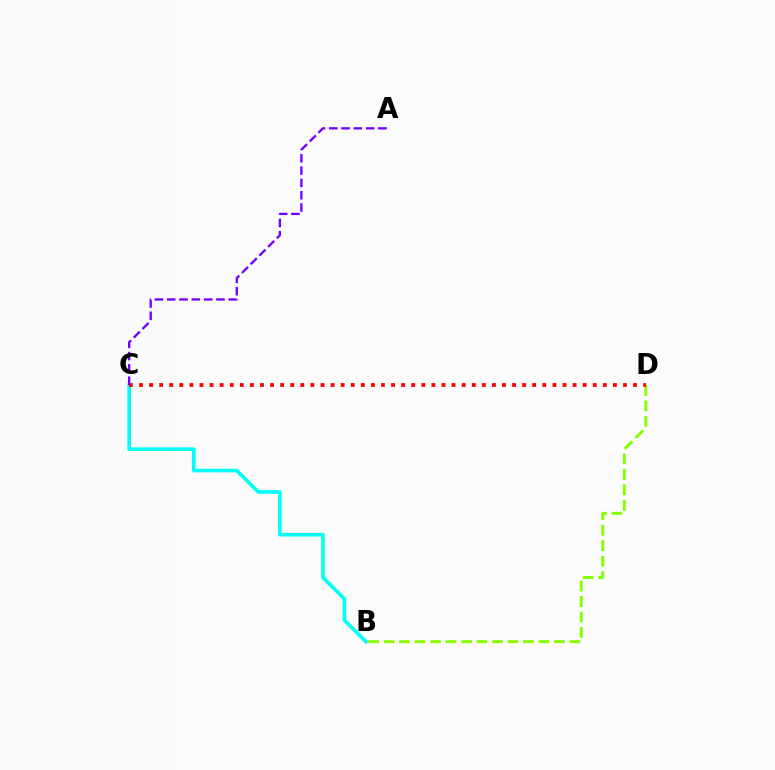{('B', 'C'): [{'color': '#00fff6', 'line_style': 'solid', 'thickness': 2.61}], ('B', 'D'): [{'color': '#84ff00', 'line_style': 'dashed', 'thickness': 2.1}], ('C', 'D'): [{'color': '#ff0000', 'line_style': 'dotted', 'thickness': 2.74}], ('A', 'C'): [{'color': '#7200ff', 'line_style': 'dashed', 'thickness': 1.67}]}